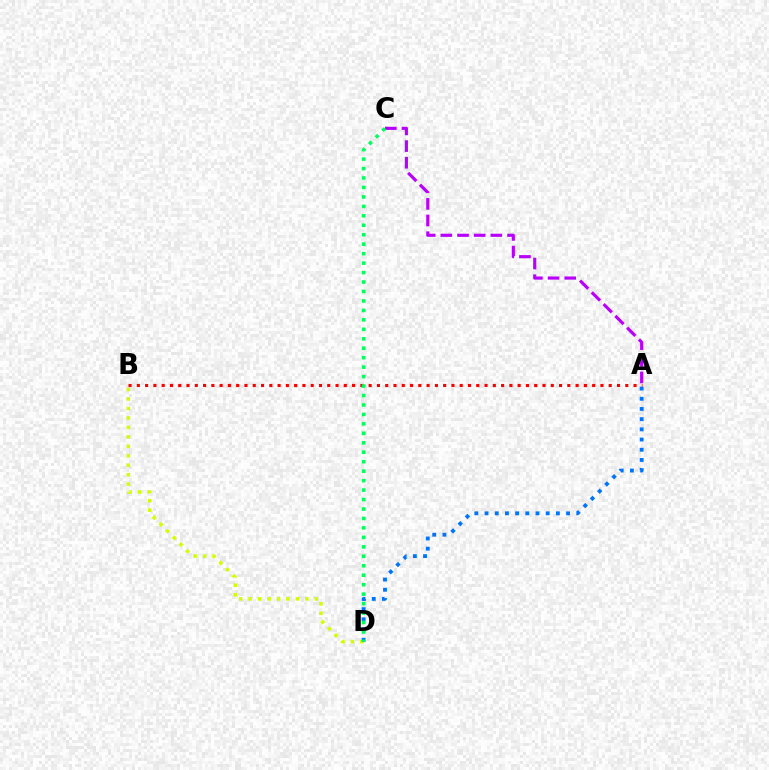{('A', 'B'): [{'color': '#ff0000', 'line_style': 'dotted', 'thickness': 2.25}], ('B', 'D'): [{'color': '#d1ff00', 'line_style': 'dotted', 'thickness': 2.57}], ('A', 'D'): [{'color': '#0074ff', 'line_style': 'dotted', 'thickness': 2.77}], ('A', 'C'): [{'color': '#b900ff', 'line_style': 'dashed', 'thickness': 2.26}], ('C', 'D'): [{'color': '#00ff5c', 'line_style': 'dotted', 'thickness': 2.57}]}